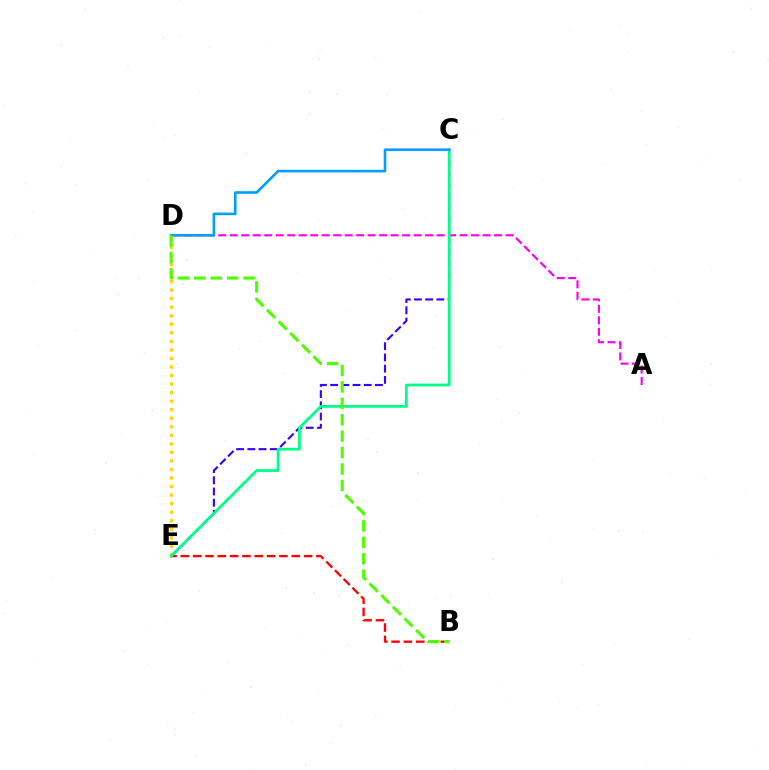{('C', 'E'): [{'color': '#3700ff', 'line_style': 'dashed', 'thickness': 1.52}, {'color': '#00ff86', 'line_style': 'solid', 'thickness': 1.98}], ('D', 'E'): [{'color': '#ffd500', 'line_style': 'dotted', 'thickness': 2.32}], ('A', 'D'): [{'color': '#ff00ed', 'line_style': 'dashed', 'thickness': 1.56}], ('B', 'E'): [{'color': '#ff0000', 'line_style': 'dashed', 'thickness': 1.67}], ('C', 'D'): [{'color': '#009eff', 'line_style': 'solid', 'thickness': 1.87}], ('B', 'D'): [{'color': '#4fff00', 'line_style': 'dashed', 'thickness': 2.23}]}